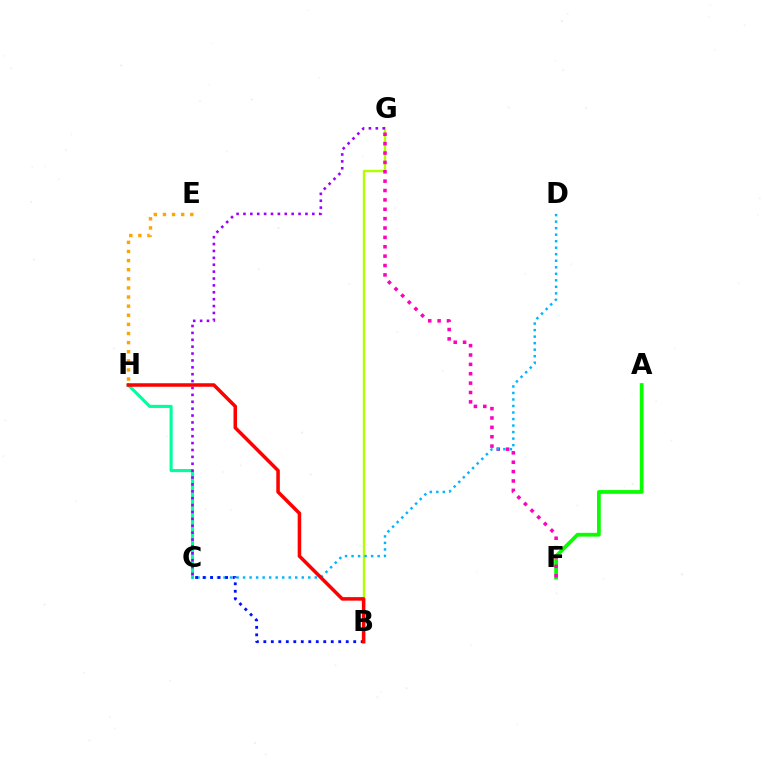{('C', 'H'): [{'color': '#00ff9d', 'line_style': 'solid', 'thickness': 2.23}], ('A', 'F'): [{'color': '#08ff00', 'line_style': 'solid', 'thickness': 2.7}], ('B', 'G'): [{'color': '#b3ff00', 'line_style': 'solid', 'thickness': 1.74}], ('F', 'G'): [{'color': '#ff00bd', 'line_style': 'dotted', 'thickness': 2.55}], ('E', 'H'): [{'color': '#ffa500', 'line_style': 'dotted', 'thickness': 2.48}], ('C', 'D'): [{'color': '#00b5ff', 'line_style': 'dotted', 'thickness': 1.77}], ('B', 'C'): [{'color': '#0010ff', 'line_style': 'dotted', 'thickness': 2.04}], ('B', 'H'): [{'color': '#ff0000', 'line_style': 'solid', 'thickness': 2.54}], ('C', 'G'): [{'color': '#9b00ff', 'line_style': 'dotted', 'thickness': 1.87}]}